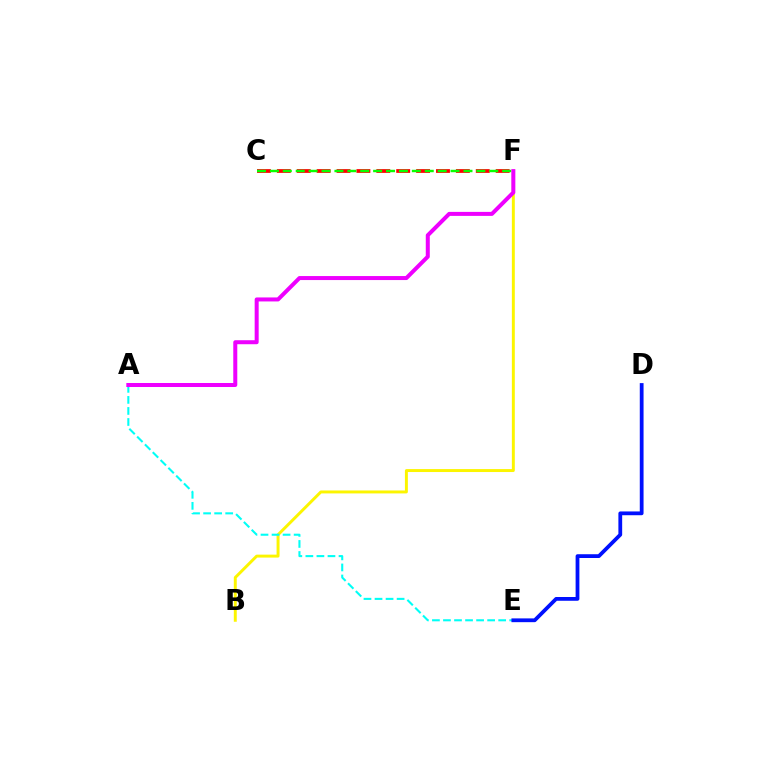{('B', 'F'): [{'color': '#fcf500', 'line_style': 'solid', 'thickness': 2.12}], ('A', 'E'): [{'color': '#00fff6', 'line_style': 'dashed', 'thickness': 1.5}], ('C', 'F'): [{'color': '#ff0000', 'line_style': 'dashed', 'thickness': 2.7}, {'color': '#08ff00', 'line_style': 'dashed', 'thickness': 1.75}], ('A', 'F'): [{'color': '#ee00ff', 'line_style': 'solid', 'thickness': 2.88}], ('D', 'E'): [{'color': '#0010ff', 'line_style': 'solid', 'thickness': 2.72}]}